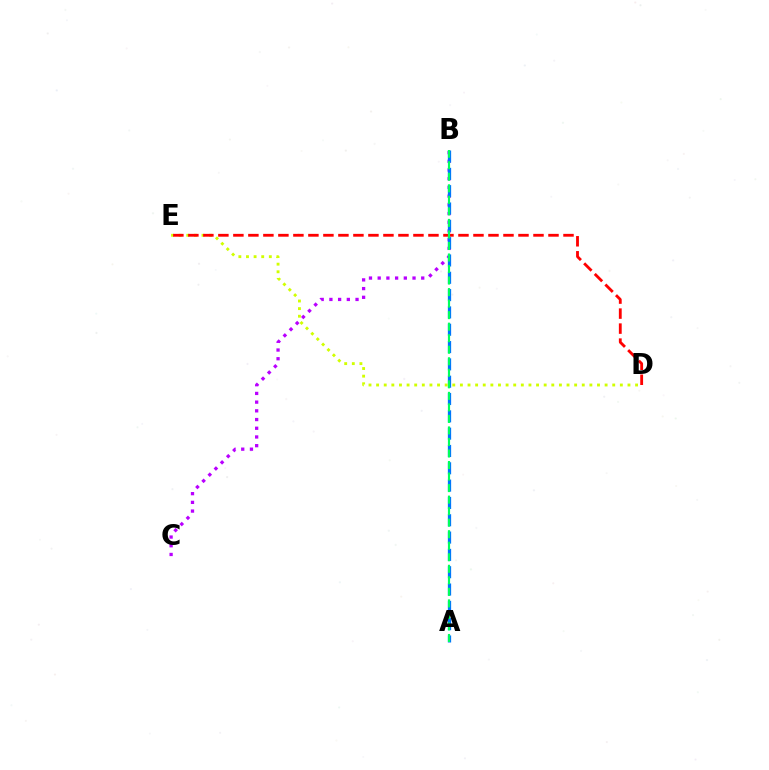{('B', 'C'): [{'color': '#b900ff', 'line_style': 'dotted', 'thickness': 2.37}], ('A', 'B'): [{'color': '#0074ff', 'line_style': 'dashed', 'thickness': 2.35}, {'color': '#00ff5c', 'line_style': 'dashed', 'thickness': 1.57}], ('D', 'E'): [{'color': '#d1ff00', 'line_style': 'dotted', 'thickness': 2.07}, {'color': '#ff0000', 'line_style': 'dashed', 'thickness': 2.04}]}